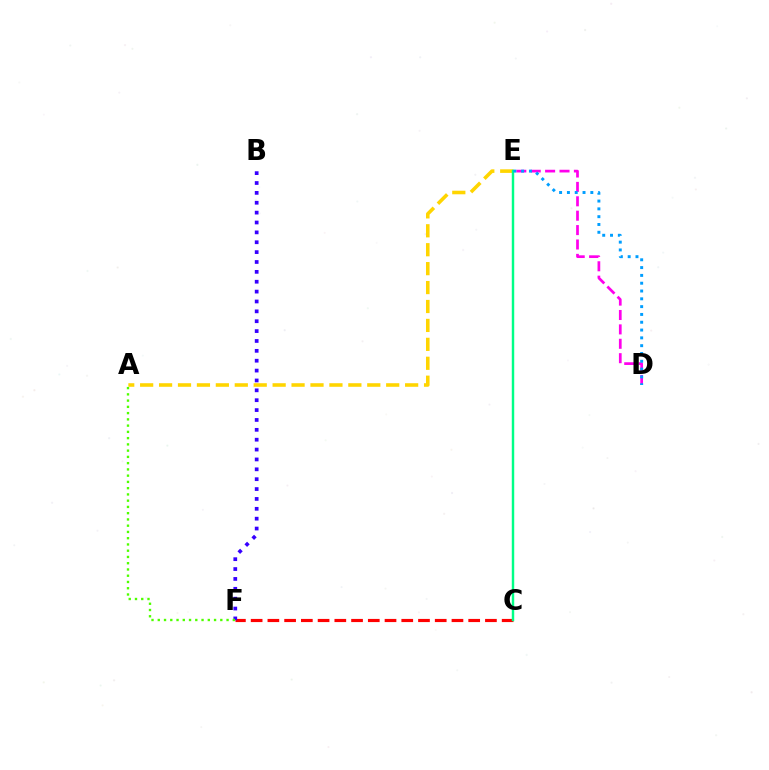{('C', 'F'): [{'color': '#ff0000', 'line_style': 'dashed', 'thickness': 2.27}], ('B', 'F'): [{'color': '#3700ff', 'line_style': 'dotted', 'thickness': 2.68}], ('A', 'F'): [{'color': '#4fff00', 'line_style': 'dotted', 'thickness': 1.7}], ('A', 'E'): [{'color': '#ffd500', 'line_style': 'dashed', 'thickness': 2.57}], ('D', 'E'): [{'color': '#ff00ed', 'line_style': 'dashed', 'thickness': 1.96}, {'color': '#009eff', 'line_style': 'dotted', 'thickness': 2.12}], ('C', 'E'): [{'color': '#00ff86', 'line_style': 'solid', 'thickness': 1.75}]}